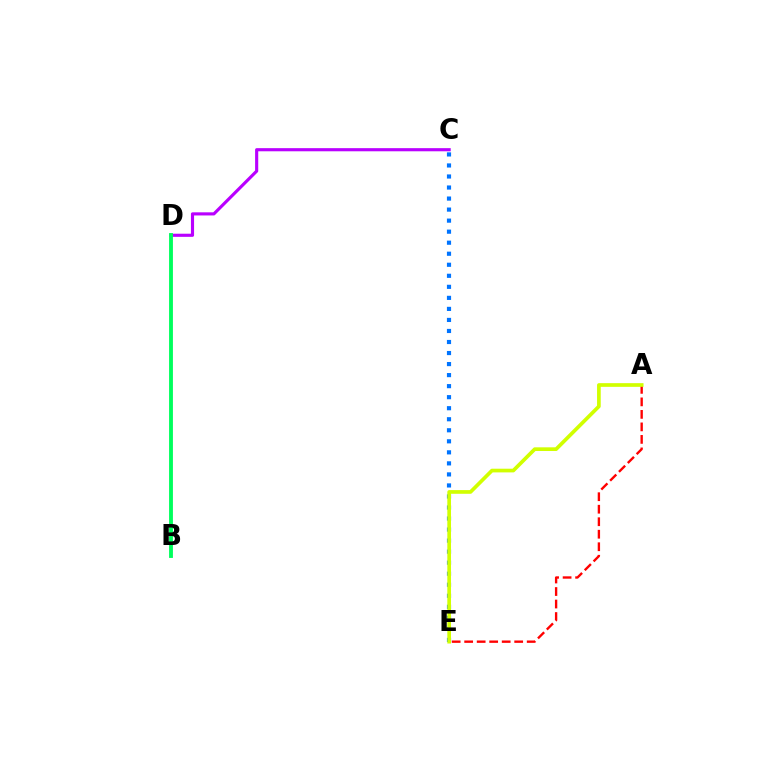{('C', 'D'): [{'color': '#b900ff', 'line_style': 'solid', 'thickness': 2.25}], ('B', 'D'): [{'color': '#00ff5c', 'line_style': 'solid', 'thickness': 2.78}], ('C', 'E'): [{'color': '#0074ff', 'line_style': 'dotted', 'thickness': 3.0}], ('A', 'E'): [{'color': '#ff0000', 'line_style': 'dashed', 'thickness': 1.7}, {'color': '#d1ff00', 'line_style': 'solid', 'thickness': 2.65}]}